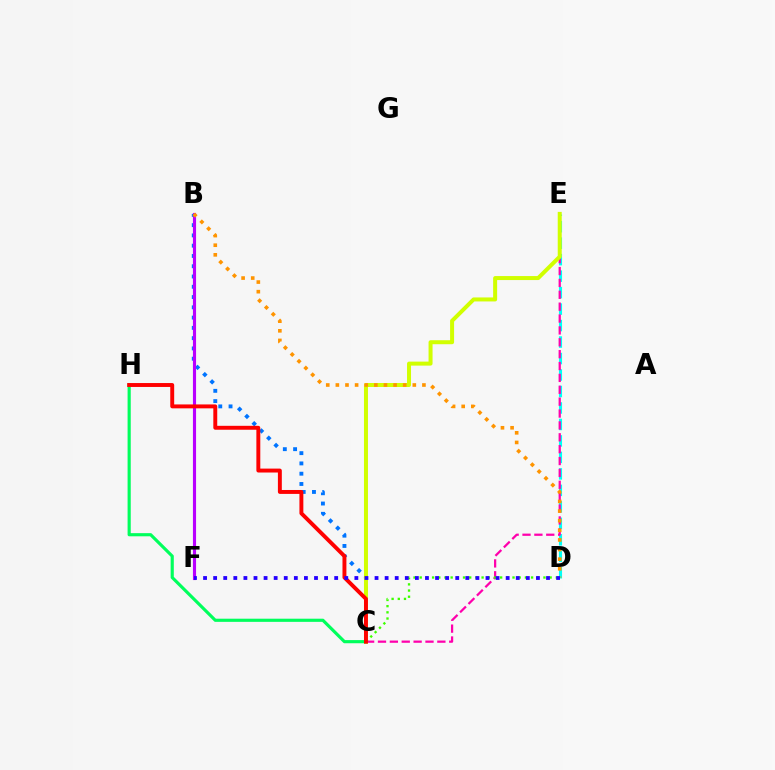{('D', 'E'): [{'color': '#00fff6', 'line_style': 'dashed', 'thickness': 2.24}], ('B', 'C'): [{'color': '#0074ff', 'line_style': 'dotted', 'thickness': 2.79}], ('B', 'F'): [{'color': '#b900ff', 'line_style': 'solid', 'thickness': 2.25}], ('C', 'E'): [{'color': '#ff00ac', 'line_style': 'dashed', 'thickness': 1.61}, {'color': '#d1ff00', 'line_style': 'solid', 'thickness': 2.88}], ('C', 'D'): [{'color': '#3dff00', 'line_style': 'dotted', 'thickness': 1.68}], ('C', 'H'): [{'color': '#00ff5c', 'line_style': 'solid', 'thickness': 2.27}, {'color': '#ff0000', 'line_style': 'solid', 'thickness': 2.82}], ('B', 'D'): [{'color': '#ff9400', 'line_style': 'dotted', 'thickness': 2.61}], ('D', 'F'): [{'color': '#2500ff', 'line_style': 'dotted', 'thickness': 2.74}]}